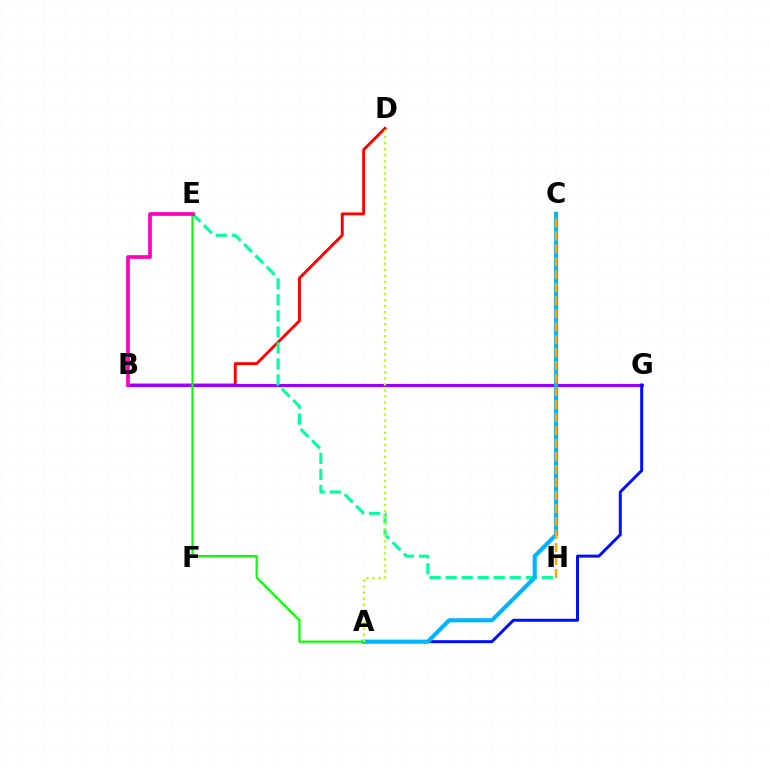{('B', 'D'): [{'color': '#ff0000', 'line_style': 'solid', 'thickness': 2.06}], ('B', 'G'): [{'color': '#9b00ff', 'line_style': 'solid', 'thickness': 2.23}], ('A', 'G'): [{'color': '#0010ff', 'line_style': 'solid', 'thickness': 2.15}], ('E', 'H'): [{'color': '#00ff9d', 'line_style': 'dashed', 'thickness': 2.18}], ('A', 'C'): [{'color': '#00b5ff', 'line_style': 'solid', 'thickness': 2.96}], ('C', 'H'): [{'color': '#ffa500', 'line_style': 'dashed', 'thickness': 1.76}], ('A', 'E'): [{'color': '#08ff00', 'line_style': 'solid', 'thickness': 1.59}], ('B', 'E'): [{'color': '#ff00bd', 'line_style': 'solid', 'thickness': 2.66}], ('A', 'D'): [{'color': '#b3ff00', 'line_style': 'dotted', 'thickness': 1.64}]}